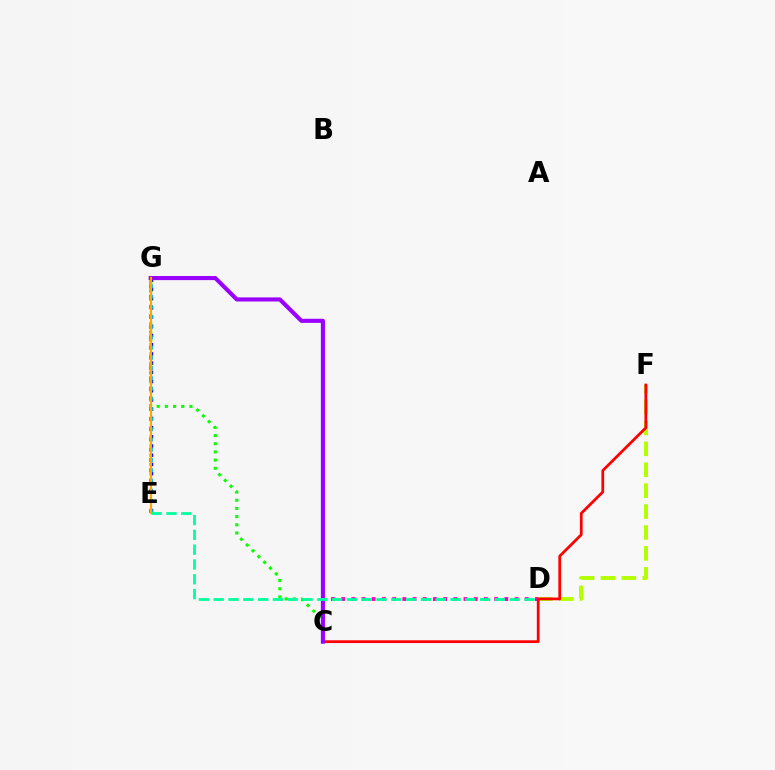{('E', 'G'): [{'color': '#0010ff', 'line_style': 'dotted', 'thickness': 2.5}, {'color': '#00b5ff', 'line_style': 'dotted', 'thickness': 2.78}, {'color': '#ffa500', 'line_style': 'solid', 'thickness': 1.53}], ('C', 'G'): [{'color': '#08ff00', 'line_style': 'dotted', 'thickness': 2.22}, {'color': '#9b00ff', 'line_style': 'solid', 'thickness': 2.95}], ('D', 'F'): [{'color': '#b3ff00', 'line_style': 'dashed', 'thickness': 2.84}], ('C', 'D'): [{'color': '#ff00bd', 'line_style': 'dotted', 'thickness': 2.77}], ('C', 'F'): [{'color': '#ff0000', 'line_style': 'solid', 'thickness': 1.98}], ('D', 'E'): [{'color': '#00ff9d', 'line_style': 'dashed', 'thickness': 2.01}]}